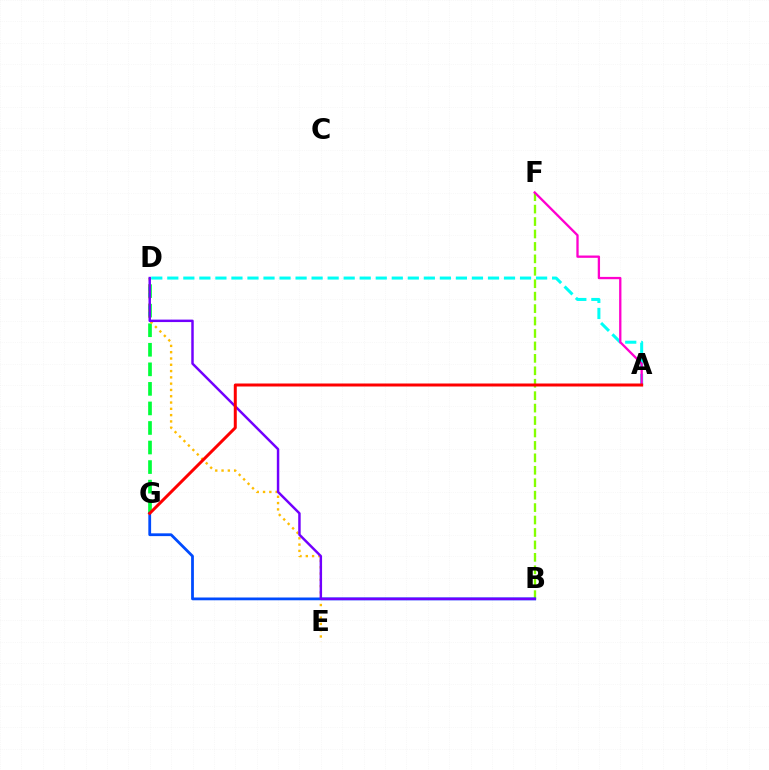{('D', 'G'): [{'color': '#00ff39', 'line_style': 'dashed', 'thickness': 2.66}], ('A', 'D'): [{'color': '#00fff6', 'line_style': 'dashed', 'thickness': 2.18}], ('B', 'F'): [{'color': '#84ff00', 'line_style': 'dashed', 'thickness': 1.69}], ('D', 'E'): [{'color': '#ffbd00', 'line_style': 'dotted', 'thickness': 1.71}], ('B', 'G'): [{'color': '#004bff', 'line_style': 'solid', 'thickness': 2.0}], ('B', 'D'): [{'color': '#7200ff', 'line_style': 'solid', 'thickness': 1.77}], ('A', 'F'): [{'color': '#ff00cf', 'line_style': 'solid', 'thickness': 1.66}], ('A', 'G'): [{'color': '#ff0000', 'line_style': 'solid', 'thickness': 2.15}]}